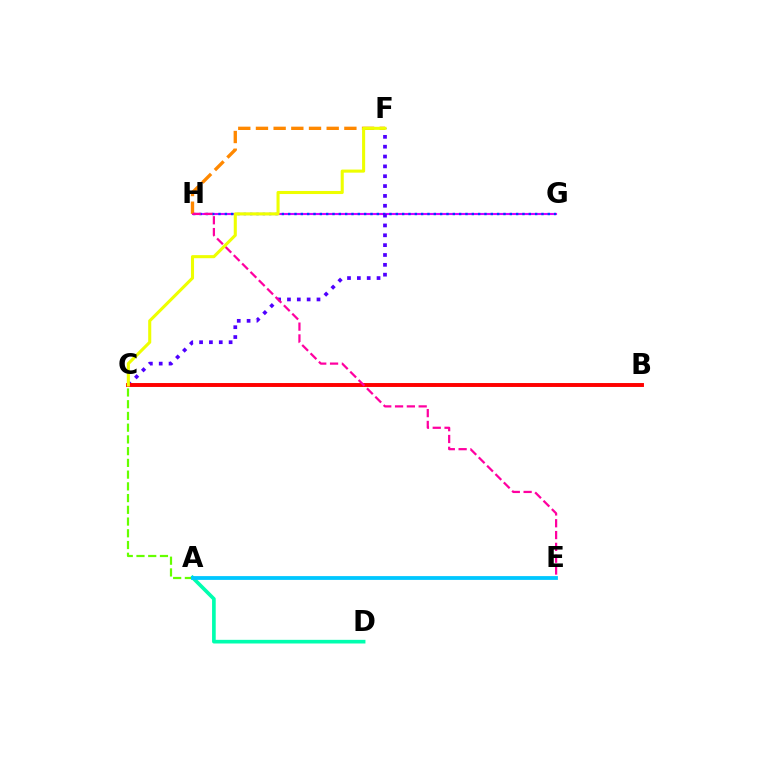{('G', 'H'): [{'color': '#d600ff', 'line_style': 'solid', 'thickness': 1.52}, {'color': '#003fff', 'line_style': 'dotted', 'thickness': 1.72}], ('A', 'D'): [{'color': '#00ffaf', 'line_style': 'solid', 'thickness': 2.63}], ('B', 'C'): [{'color': '#00ff27', 'line_style': 'dashed', 'thickness': 1.75}, {'color': '#ff0000', 'line_style': 'solid', 'thickness': 2.81}], ('C', 'F'): [{'color': '#4f00ff', 'line_style': 'dotted', 'thickness': 2.67}, {'color': '#eeff00', 'line_style': 'solid', 'thickness': 2.22}], ('F', 'H'): [{'color': '#ff8800', 'line_style': 'dashed', 'thickness': 2.4}], ('A', 'C'): [{'color': '#66ff00', 'line_style': 'dashed', 'thickness': 1.59}], ('E', 'H'): [{'color': '#ff00a0', 'line_style': 'dashed', 'thickness': 1.61}], ('A', 'E'): [{'color': '#00c7ff', 'line_style': 'solid', 'thickness': 2.73}]}